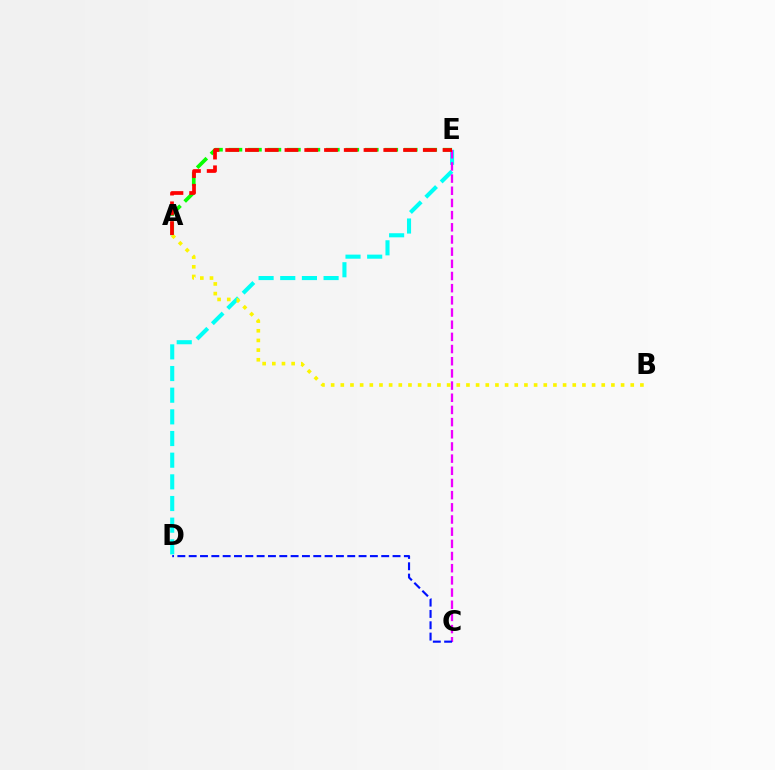{('A', 'E'): [{'color': '#08ff00', 'line_style': 'dashed', 'thickness': 2.65}, {'color': '#ff0000', 'line_style': 'dashed', 'thickness': 2.68}], ('D', 'E'): [{'color': '#00fff6', 'line_style': 'dashed', 'thickness': 2.94}], ('C', 'E'): [{'color': '#ee00ff', 'line_style': 'dashed', 'thickness': 1.65}], ('A', 'B'): [{'color': '#fcf500', 'line_style': 'dotted', 'thickness': 2.63}], ('C', 'D'): [{'color': '#0010ff', 'line_style': 'dashed', 'thickness': 1.54}]}